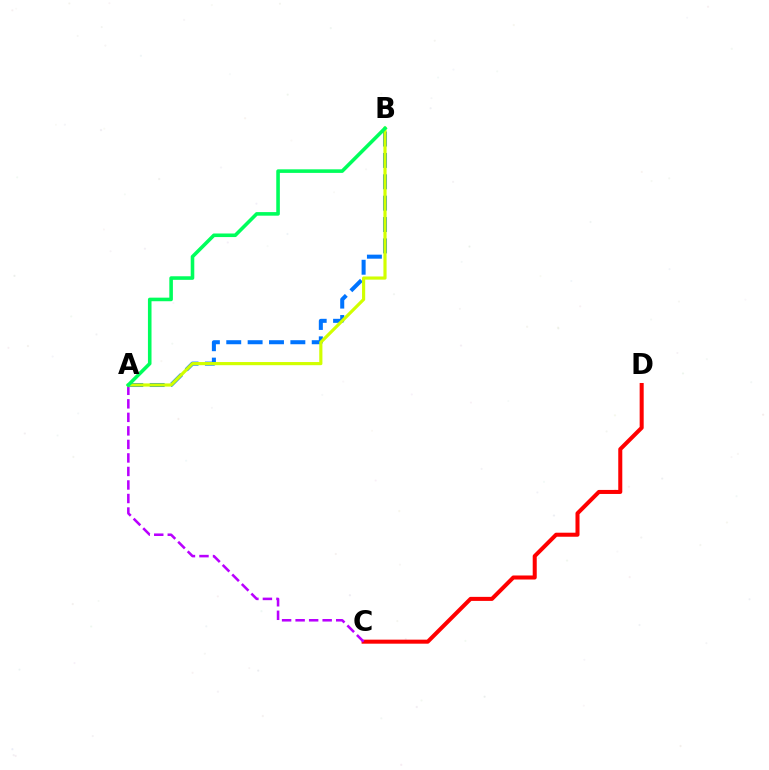{('C', 'D'): [{'color': '#ff0000', 'line_style': 'solid', 'thickness': 2.9}], ('A', 'C'): [{'color': '#b900ff', 'line_style': 'dashed', 'thickness': 1.84}], ('A', 'B'): [{'color': '#0074ff', 'line_style': 'dashed', 'thickness': 2.9}, {'color': '#d1ff00', 'line_style': 'solid', 'thickness': 2.28}, {'color': '#00ff5c', 'line_style': 'solid', 'thickness': 2.58}]}